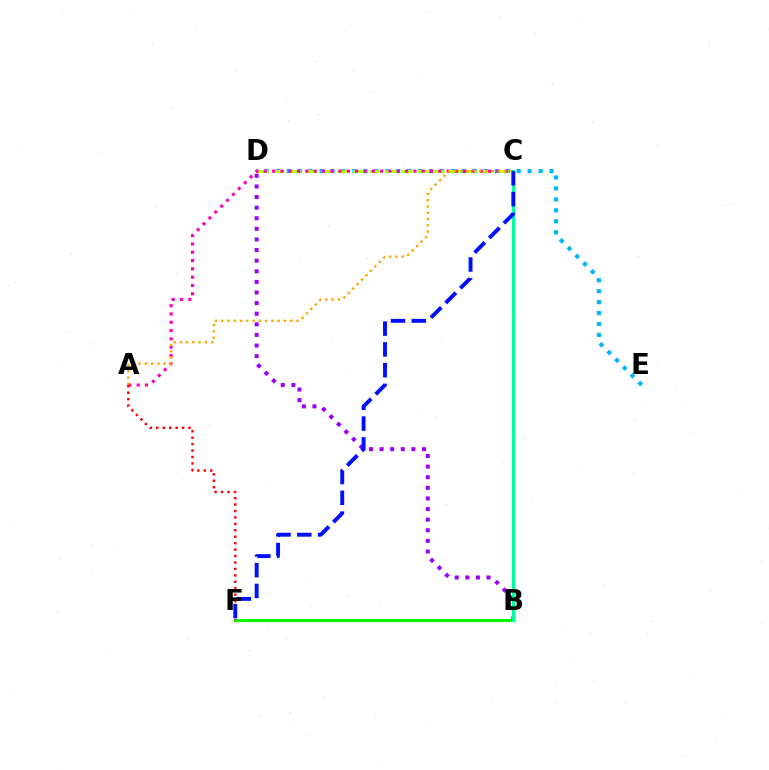{('D', 'E'): [{'color': '#00b5ff', 'line_style': 'dotted', 'thickness': 2.97}], ('C', 'D'): [{'color': '#b3ff00', 'line_style': 'dashed', 'thickness': 2.17}], ('A', 'C'): [{'color': '#ff00bd', 'line_style': 'dotted', 'thickness': 2.26}, {'color': '#ffa500', 'line_style': 'dotted', 'thickness': 1.7}], ('B', 'F'): [{'color': '#08ff00', 'line_style': 'solid', 'thickness': 2.16}], ('A', 'F'): [{'color': '#ff0000', 'line_style': 'dotted', 'thickness': 1.75}], ('B', 'D'): [{'color': '#9b00ff', 'line_style': 'dotted', 'thickness': 2.88}], ('B', 'C'): [{'color': '#00ff9d', 'line_style': 'solid', 'thickness': 2.26}], ('C', 'F'): [{'color': '#0010ff', 'line_style': 'dashed', 'thickness': 2.82}]}